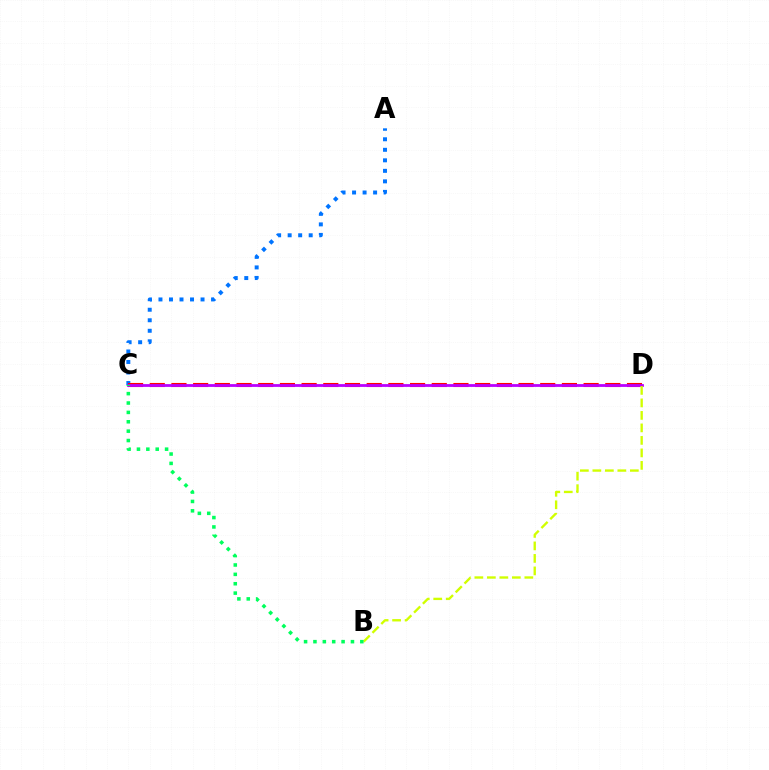{('A', 'C'): [{'color': '#0074ff', 'line_style': 'dotted', 'thickness': 2.86}], ('C', 'D'): [{'color': '#ff0000', 'line_style': 'dashed', 'thickness': 2.95}, {'color': '#b900ff', 'line_style': 'solid', 'thickness': 2.01}], ('B', 'D'): [{'color': '#d1ff00', 'line_style': 'dashed', 'thickness': 1.7}], ('B', 'C'): [{'color': '#00ff5c', 'line_style': 'dotted', 'thickness': 2.55}]}